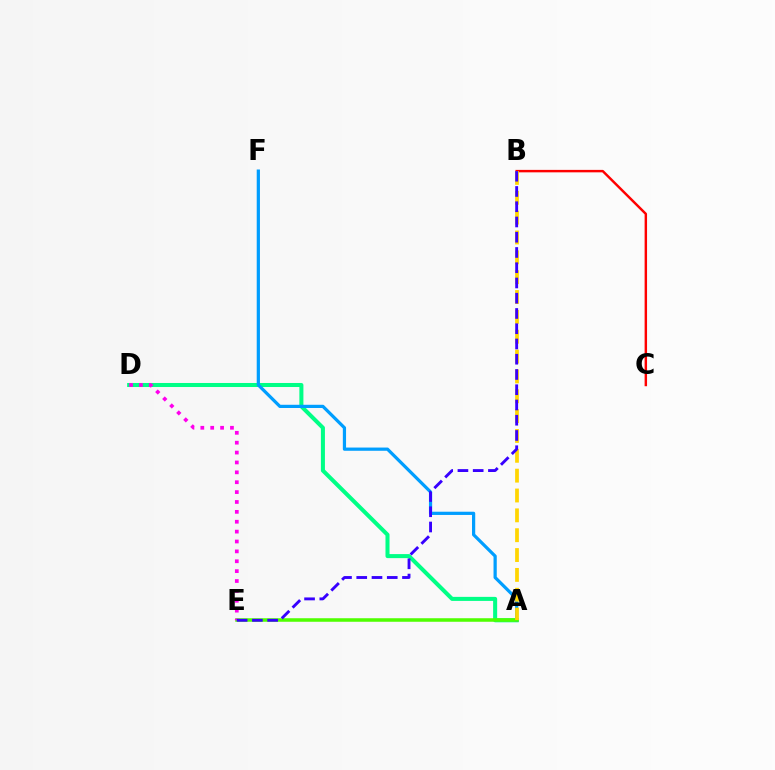{('A', 'D'): [{'color': '#00ff86', 'line_style': 'solid', 'thickness': 2.9}], ('A', 'F'): [{'color': '#009eff', 'line_style': 'solid', 'thickness': 2.32}], ('A', 'E'): [{'color': '#4fff00', 'line_style': 'solid', 'thickness': 2.54}], ('B', 'C'): [{'color': '#ff0000', 'line_style': 'solid', 'thickness': 1.76}], ('A', 'B'): [{'color': '#ffd500', 'line_style': 'dashed', 'thickness': 2.7}], ('D', 'E'): [{'color': '#ff00ed', 'line_style': 'dotted', 'thickness': 2.68}], ('B', 'E'): [{'color': '#3700ff', 'line_style': 'dashed', 'thickness': 2.07}]}